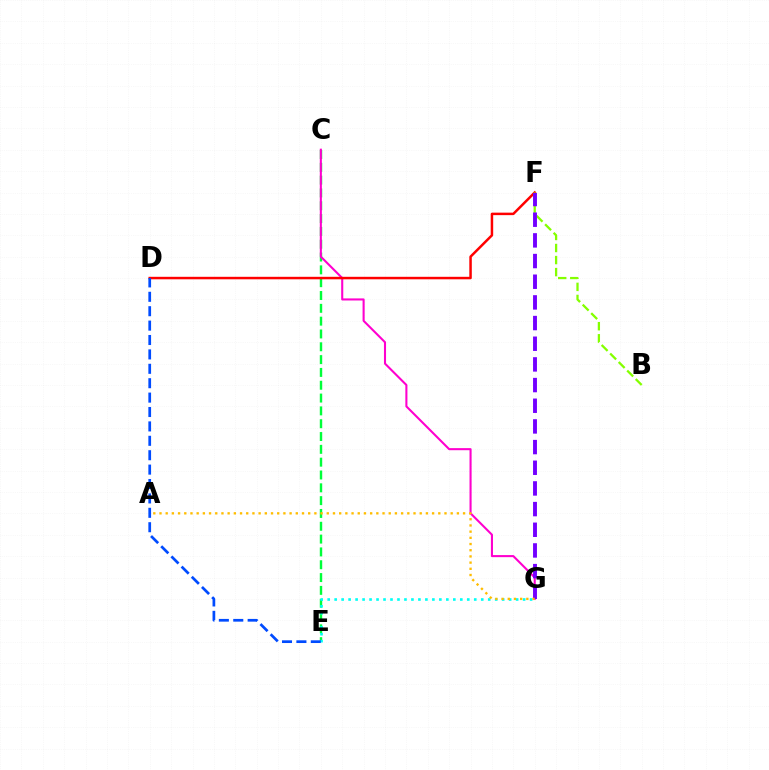{('C', 'E'): [{'color': '#00ff39', 'line_style': 'dashed', 'thickness': 1.74}], ('C', 'G'): [{'color': '#ff00cf', 'line_style': 'solid', 'thickness': 1.5}], ('E', 'G'): [{'color': '#00fff6', 'line_style': 'dotted', 'thickness': 1.9}], ('D', 'F'): [{'color': '#ff0000', 'line_style': 'solid', 'thickness': 1.79}], ('B', 'F'): [{'color': '#84ff00', 'line_style': 'dashed', 'thickness': 1.64}], ('F', 'G'): [{'color': '#7200ff', 'line_style': 'dashed', 'thickness': 2.81}], ('A', 'G'): [{'color': '#ffbd00', 'line_style': 'dotted', 'thickness': 1.68}], ('D', 'E'): [{'color': '#004bff', 'line_style': 'dashed', 'thickness': 1.96}]}